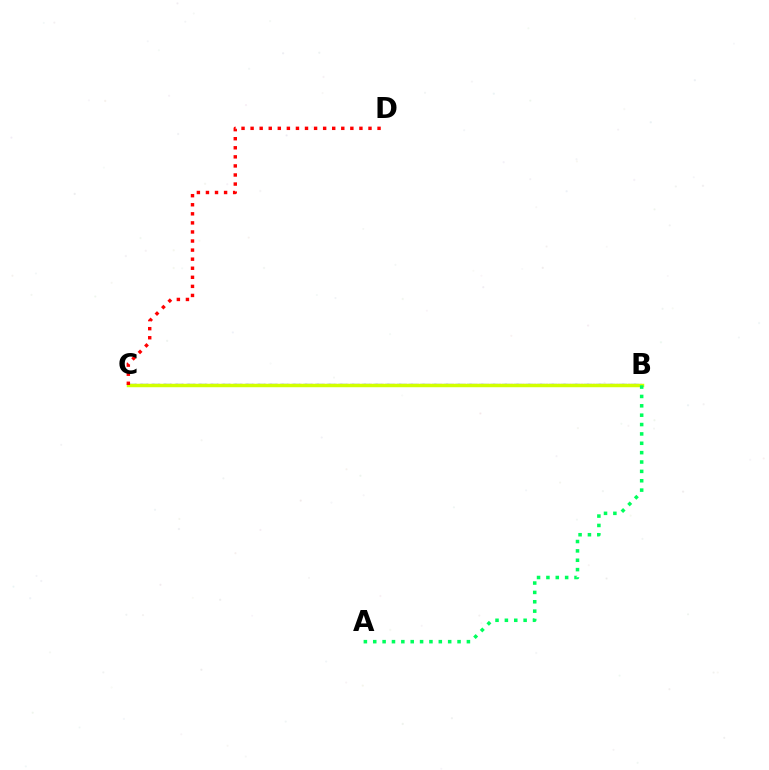{('B', 'C'): [{'color': '#b900ff', 'line_style': 'dotted', 'thickness': 1.6}, {'color': '#0074ff', 'line_style': 'dashed', 'thickness': 1.59}, {'color': '#d1ff00', 'line_style': 'solid', 'thickness': 2.5}], ('C', 'D'): [{'color': '#ff0000', 'line_style': 'dotted', 'thickness': 2.46}], ('A', 'B'): [{'color': '#00ff5c', 'line_style': 'dotted', 'thickness': 2.54}]}